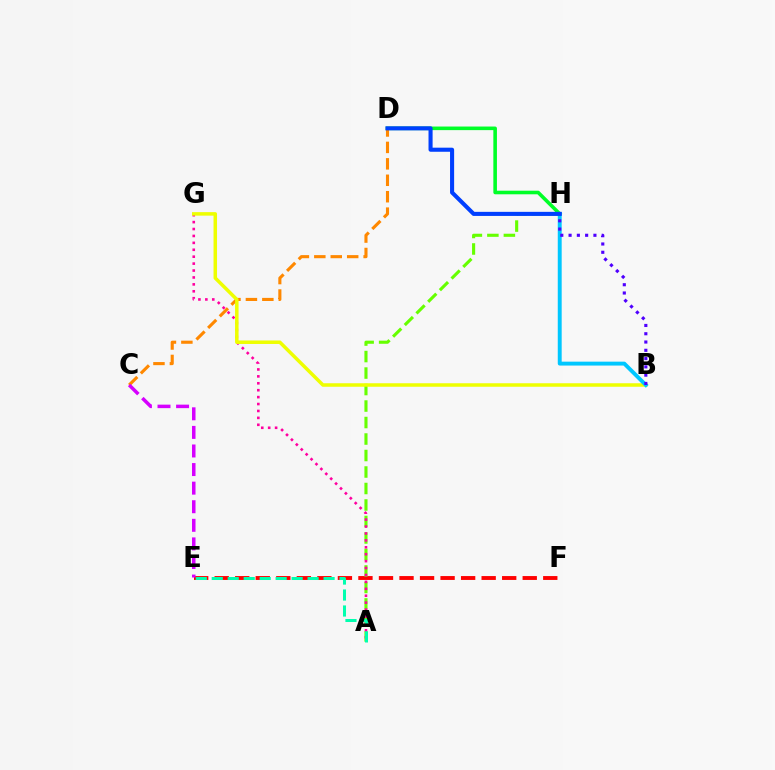{('E', 'F'): [{'color': '#ff0000', 'line_style': 'dashed', 'thickness': 2.79}], ('A', 'H'): [{'color': '#66ff00', 'line_style': 'dashed', 'thickness': 2.24}], ('D', 'H'): [{'color': '#00ff27', 'line_style': 'solid', 'thickness': 2.58}, {'color': '#003fff', 'line_style': 'solid', 'thickness': 2.94}], ('A', 'G'): [{'color': '#ff00a0', 'line_style': 'dotted', 'thickness': 1.88}], ('C', 'D'): [{'color': '#ff8800', 'line_style': 'dashed', 'thickness': 2.23}], ('C', 'E'): [{'color': '#d600ff', 'line_style': 'dashed', 'thickness': 2.52}], ('B', 'G'): [{'color': '#eeff00', 'line_style': 'solid', 'thickness': 2.52}], ('B', 'H'): [{'color': '#00c7ff', 'line_style': 'solid', 'thickness': 2.81}, {'color': '#4f00ff', 'line_style': 'dotted', 'thickness': 2.25}], ('A', 'E'): [{'color': '#00ffaf', 'line_style': 'dashed', 'thickness': 2.17}]}